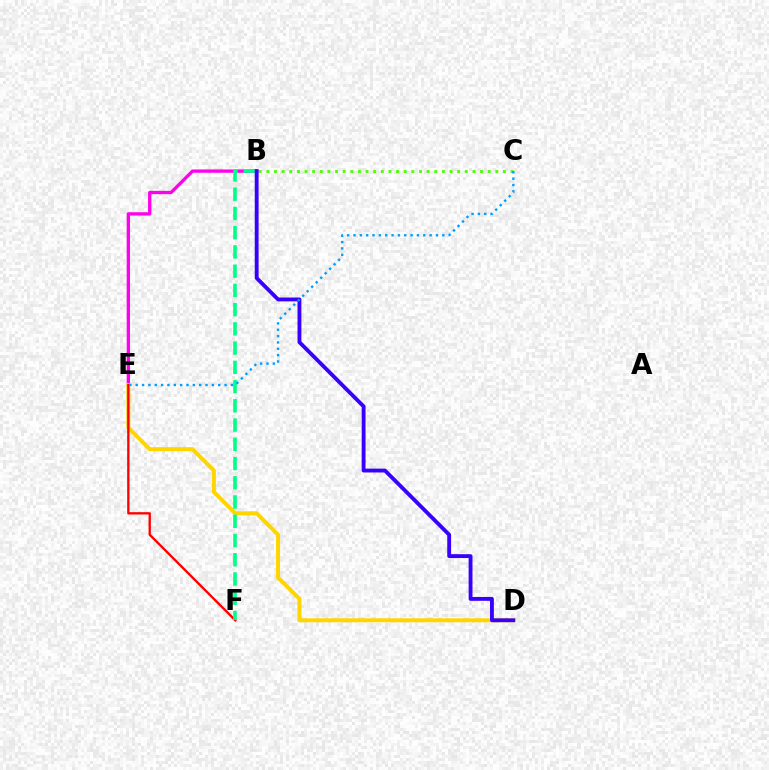{('B', 'E'): [{'color': '#ff00ed', 'line_style': 'solid', 'thickness': 2.39}], ('D', 'E'): [{'color': '#ffd500', 'line_style': 'solid', 'thickness': 2.87}], ('E', 'F'): [{'color': '#ff0000', 'line_style': 'solid', 'thickness': 1.68}], ('B', 'C'): [{'color': '#4fff00', 'line_style': 'dotted', 'thickness': 2.07}], ('B', 'F'): [{'color': '#00ff86', 'line_style': 'dashed', 'thickness': 2.61}], ('B', 'D'): [{'color': '#3700ff', 'line_style': 'solid', 'thickness': 2.77}], ('C', 'E'): [{'color': '#009eff', 'line_style': 'dotted', 'thickness': 1.72}]}